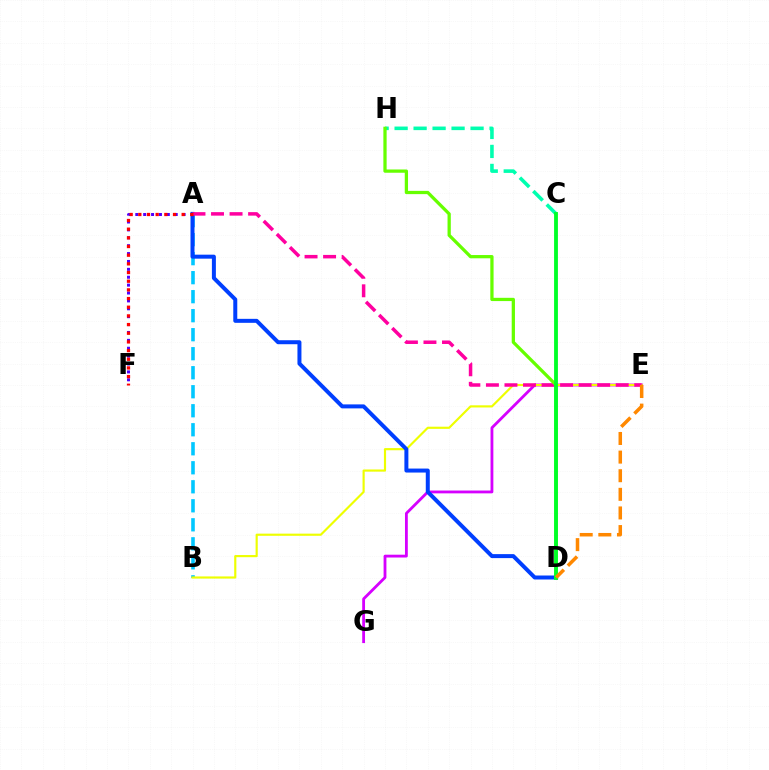{('A', 'B'): [{'color': '#00c7ff', 'line_style': 'dashed', 'thickness': 2.58}], ('A', 'F'): [{'color': '#4f00ff', 'line_style': 'dotted', 'thickness': 2.14}, {'color': '#ff0000', 'line_style': 'dotted', 'thickness': 2.36}], ('C', 'H'): [{'color': '#00ffaf', 'line_style': 'dashed', 'thickness': 2.58}], ('E', 'G'): [{'color': '#d600ff', 'line_style': 'solid', 'thickness': 2.03}], ('B', 'E'): [{'color': '#eeff00', 'line_style': 'solid', 'thickness': 1.56}], ('A', 'D'): [{'color': '#003fff', 'line_style': 'solid', 'thickness': 2.87}], ('A', 'E'): [{'color': '#ff00a0', 'line_style': 'dashed', 'thickness': 2.52}], ('D', 'H'): [{'color': '#66ff00', 'line_style': 'solid', 'thickness': 2.35}], ('C', 'D'): [{'color': '#00ff27', 'line_style': 'solid', 'thickness': 2.76}], ('D', 'E'): [{'color': '#ff8800', 'line_style': 'dashed', 'thickness': 2.53}]}